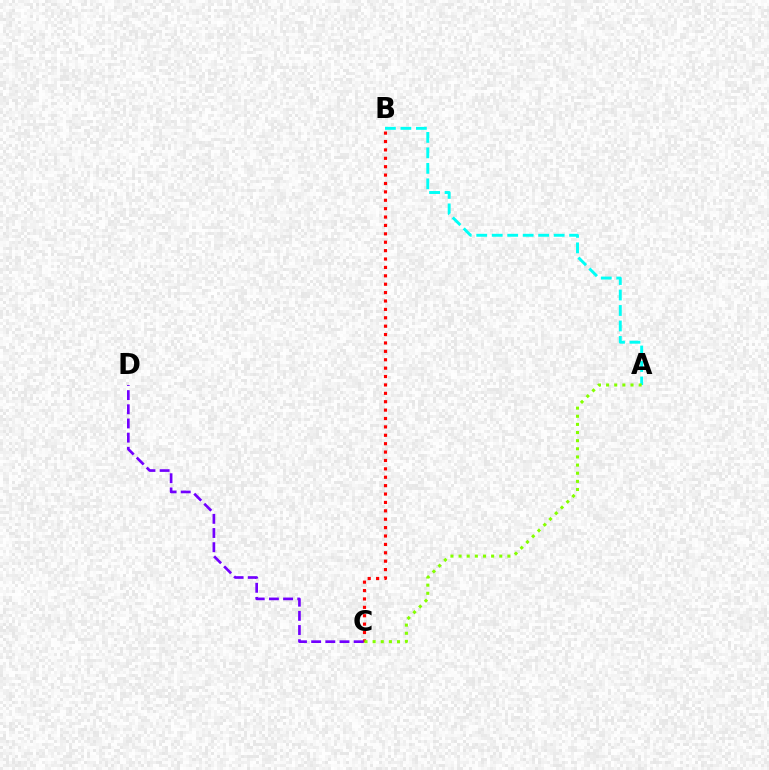{('B', 'C'): [{'color': '#ff0000', 'line_style': 'dotted', 'thickness': 2.28}], ('A', 'B'): [{'color': '#00fff6', 'line_style': 'dashed', 'thickness': 2.1}], ('C', 'D'): [{'color': '#7200ff', 'line_style': 'dashed', 'thickness': 1.93}], ('A', 'C'): [{'color': '#84ff00', 'line_style': 'dotted', 'thickness': 2.21}]}